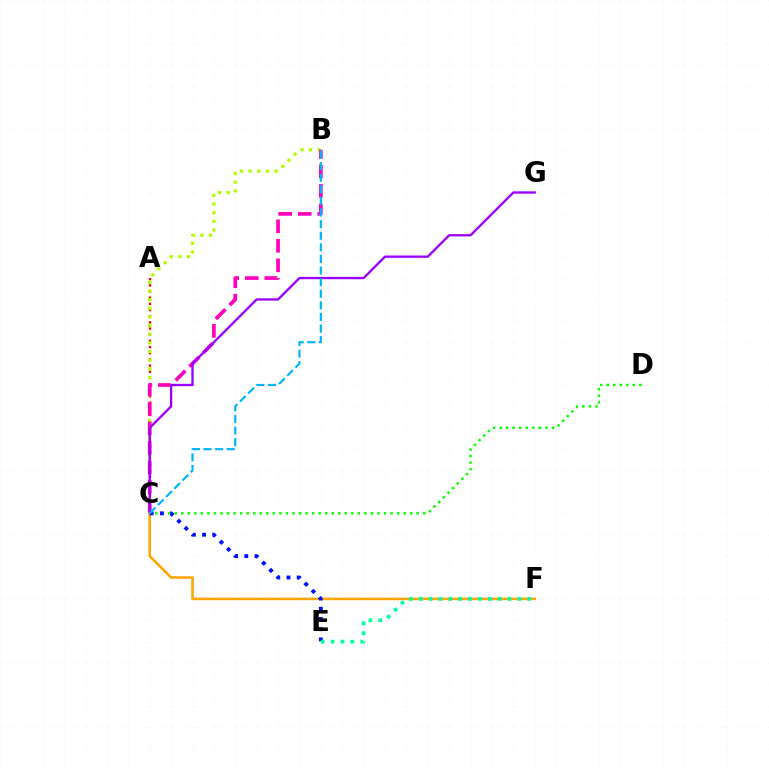{('A', 'C'): [{'color': '#ff0000', 'line_style': 'dotted', 'thickness': 1.68}], ('B', 'C'): [{'color': '#b3ff00', 'line_style': 'dotted', 'thickness': 2.35}, {'color': '#ff00bd', 'line_style': 'dashed', 'thickness': 2.65}, {'color': '#00b5ff', 'line_style': 'dashed', 'thickness': 1.58}], ('C', 'G'): [{'color': '#9b00ff', 'line_style': 'solid', 'thickness': 1.67}], ('C', 'F'): [{'color': '#ffa500', 'line_style': 'solid', 'thickness': 1.85}], ('C', 'D'): [{'color': '#08ff00', 'line_style': 'dotted', 'thickness': 1.78}], ('C', 'E'): [{'color': '#0010ff', 'line_style': 'dotted', 'thickness': 2.78}], ('E', 'F'): [{'color': '#00ff9d', 'line_style': 'dotted', 'thickness': 2.68}]}